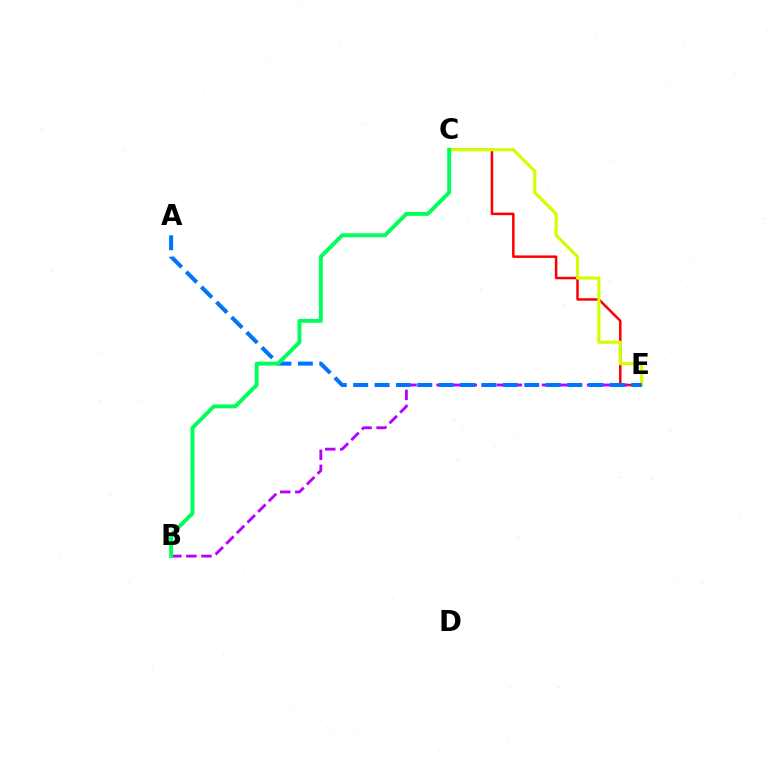{('C', 'E'): [{'color': '#ff0000', 'line_style': 'solid', 'thickness': 1.8}, {'color': '#d1ff00', 'line_style': 'solid', 'thickness': 2.26}], ('B', 'E'): [{'color': '#b900ff', 'line_style': 'dashed', 'thickness': 2.04}], ('A', 'E'): [{'color': '#0074ff', 'line_style': 'dashed', 'thickness': 2.91}], ('B', 'C'): [{'color': '#00ff5c', 'line_style': 'solid', 'thickness': 2.82}]}